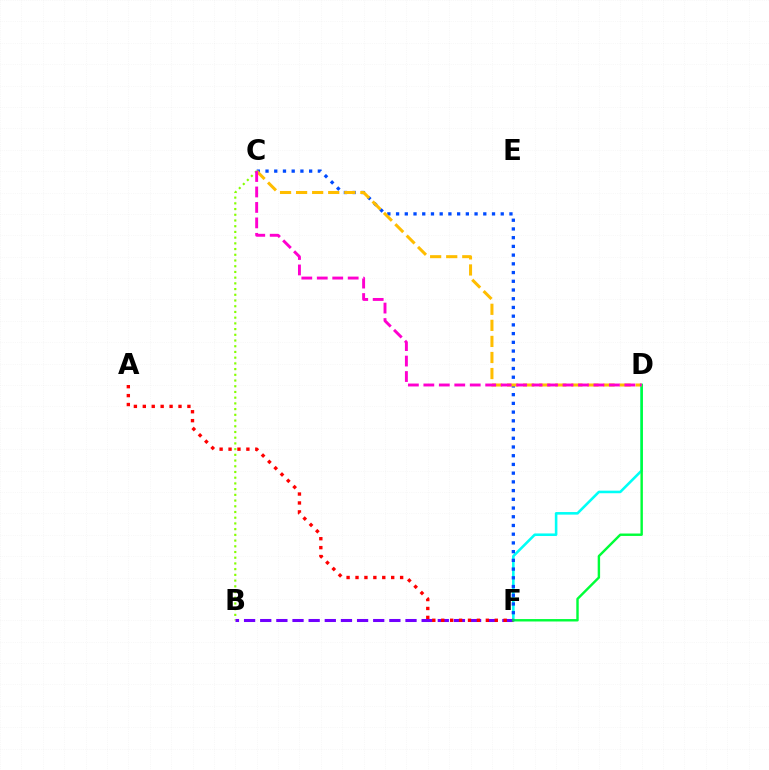{('D', 'F'): [{'color': '#00fff6', 'line_style': 'solid', 'thickness': 1.86}, {'color': '#00ff39', 'line_style': 'solid', 'thickness': 1.74}], ('B', 'C'): [{'color': '#84ff00', 'line_style': 'dotted', 'thickness': 1.55}], ('B', 'F'): [{'color': '#7200ff', 'line_style': 'dashed', 'thickness': 2.19}], ('A', 'F'): [{'color': '#ff0000', 'line_style': 'dotted', 'thickness': 2.42}], ('C', 'F'): [{'color': '#004bff', 'line_style': 'dotted', 'thickness': 2.37}], ('C', 'D'): [{'color': '#ffbd00', 'line_style': 'dashed', 'thickness': 2.18}, {'color': '#ff00cf', 'line_style': 'dashed', 'thickness': 2.1}]}